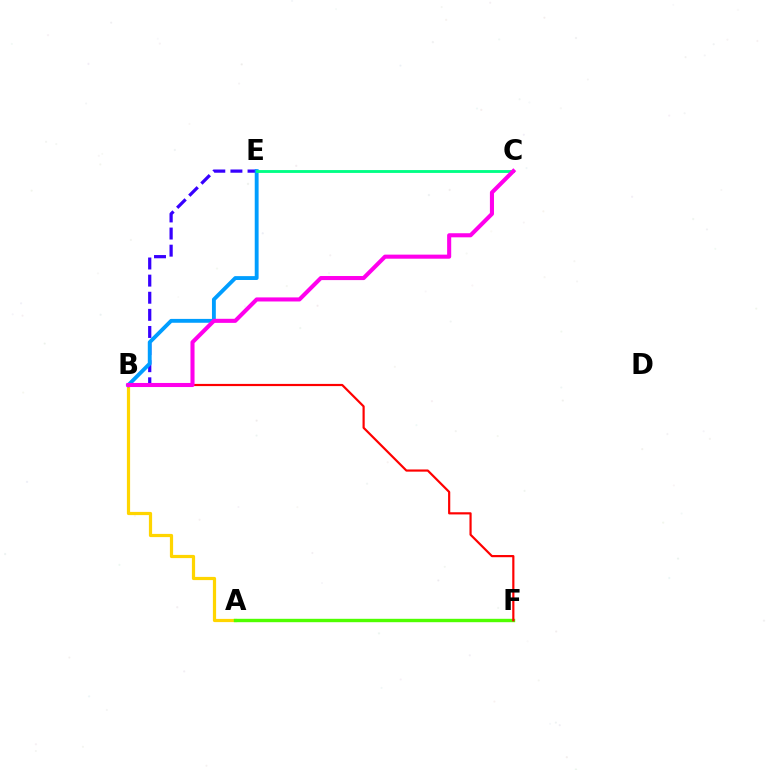{('A', 'B'): [{'color': '#ffd500', 'line_style': 'solid', 'thickness': 2.31}], ('B', 'E'): [{'color': '#3700ff', 'line_style': 'dashed', 'thickness': 2.32}, {'color': '#009eff', 'line_style': 'solid', 'thickness': 2.78}], ('A', 'F'): [{'color': '#4fff00', 'line_style': 'solid', 'thickness': 2.44}], ('C', 'E'): [{'color': '#00ff86', 'line_style': 'solid', 'thickness': 2.06}], ('B', 'F'): [{'color': '#ff0000', 'line_style': 'solid', 'thickness': 1.57}], ('B', 'C'): [{'color': '#ff00ed', 'line_style': 'solid', 'thickness': 2.93}]}